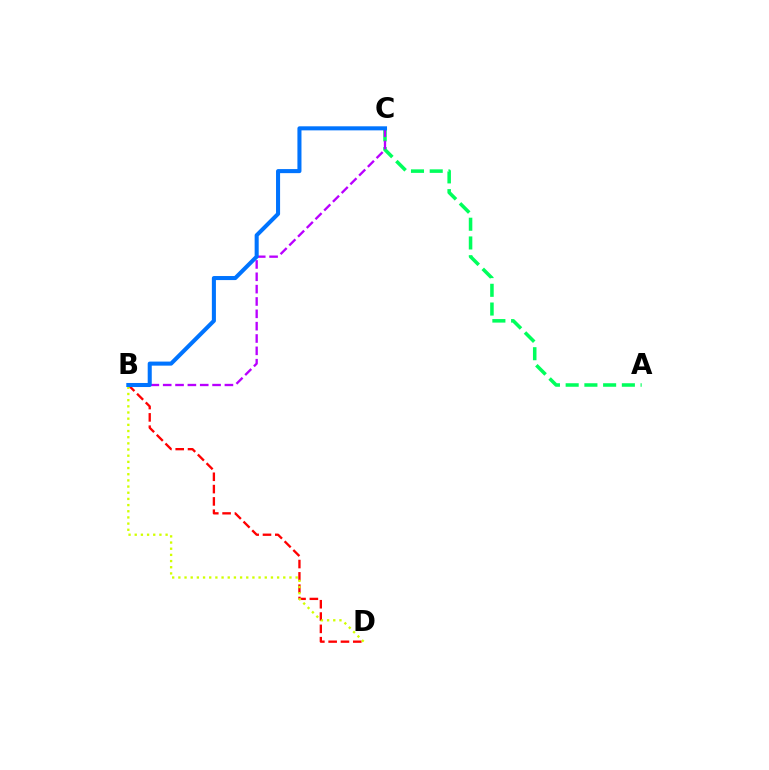{('B', 'D'): [{'color': '#ff0000', 'line_style': 'dashed', 'thickness': 1.67}, {'color': '#d1ff00', 'line_style': 'dotted', 'thickness': 1.68}], ('A', 'C'): [{'color': '#00ff5c', 'line_style': 'dashed', 'thickness': 2.54}], ('B', 'C'): [{'color': '#b900ff', 'line_style': 'dashed', 'thickness': 1.68}, {'color': '#0074ff', 'line_style': 'solid', 'thickness': 2.92}]}